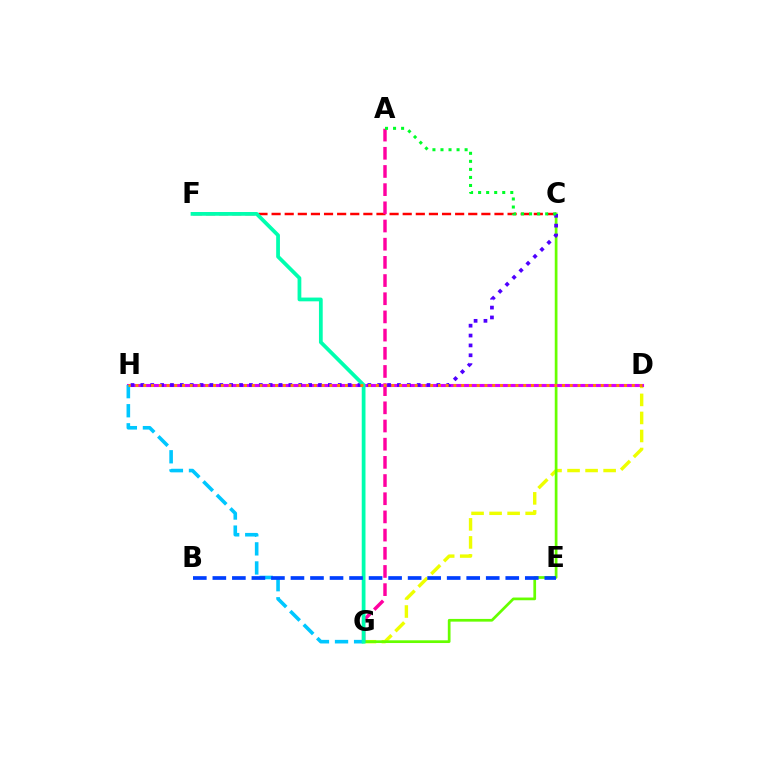{('D', 'G'): [{'color': '#eeff00', 'line_style': 'dashed', 'thickness': 2.45}], ('C', 'G'): [{'color': '#66ff00', 'line_style': 'solid', 'thickness': 1.96}], ('C', 'F'): [{'color': '#ff0000', 'line_style': 'dashed', 'thickness': 1.78}], ('A', 'G'): [{'color': '#ff00a0', 'line_style': 'dashed', 'thickness': 2.47}], ('D', 'H'): [{'color': '#d600ff', 'line_style': 'solid', 'thickness': 2.23}, {'color': '#ff8800', 'line_style': 'dotted', 'thickness': 2.11}], ('C', 'H'): [{'color': '#4f00ff', 'line_style': 'dotted', 'thickness': 2.68}], ('G', 'H'): [{'color': '#00c7ff', 'line_style': 'dashed', 'thickness': 2.59}], ('F', 'G'): [{'color': '#00ffaf', 'line_style': 'solid', 'thickness': 2.71}], ('B', 'E'): [{'color': '#003fff', 'line_style': 'dashed', 'thickness': 2.65}], ('A', 'C'): [{'color': '#00ff27', 'line_style': 'dotted', 'thickness': 2.18}]}